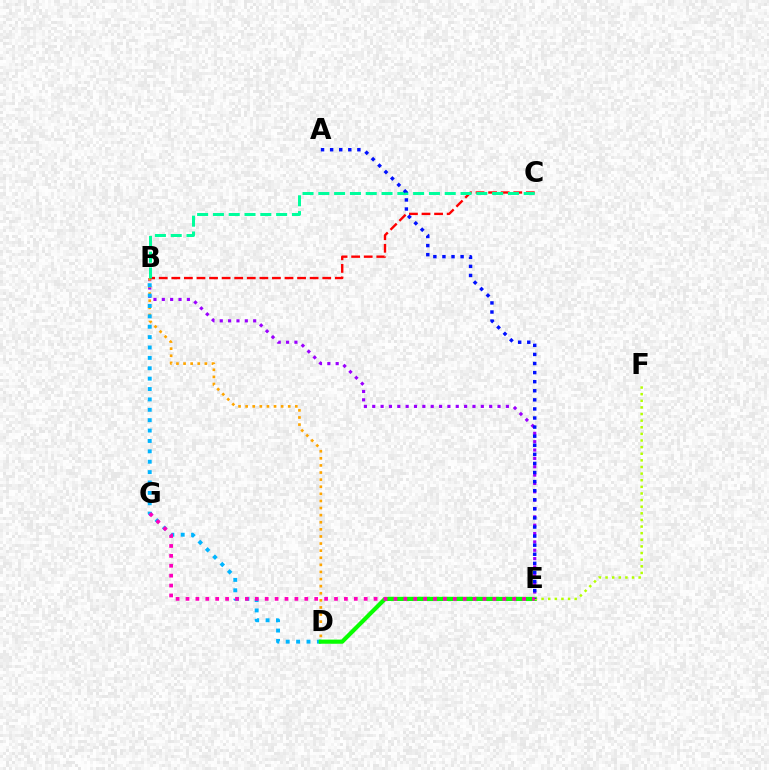{('B', 'E'): [{'color': '#9b00ff', 'line_style': 'dotted', 'thickness': 2.27}], ('B', 'D'): [{'color': '#ffa500', 'line_style': 'dotted', 'thickness': 1.93}, {'color': '#00b5ff', 'line_style': 'dotted', 'thickness': 2.82}], ('B', 'C'): [{'color': '#ff0000', 'line_style': 'dashed', 'thickness': 1.71}, {'color': '#00ff9d', 'line_style': 'dashed', 'thickness': 2.15}], ('D', 'E'): [{'color': '#08ff00', 'line_style': 'solid', 'thickness': 2.99}], ('E', 'F'): [{'color': '#b3ff00', 'line_style': 'dotted', 'thickness': 1.8}], ('A', 'E'): [{'color': '#0010ff', 'line_style': 'dotted', 'thickness': 2.47}], ('E', 'G'): [{'color': '#ff00bd', 'line_style': 'dotted', 'thickness': 2.69}]}